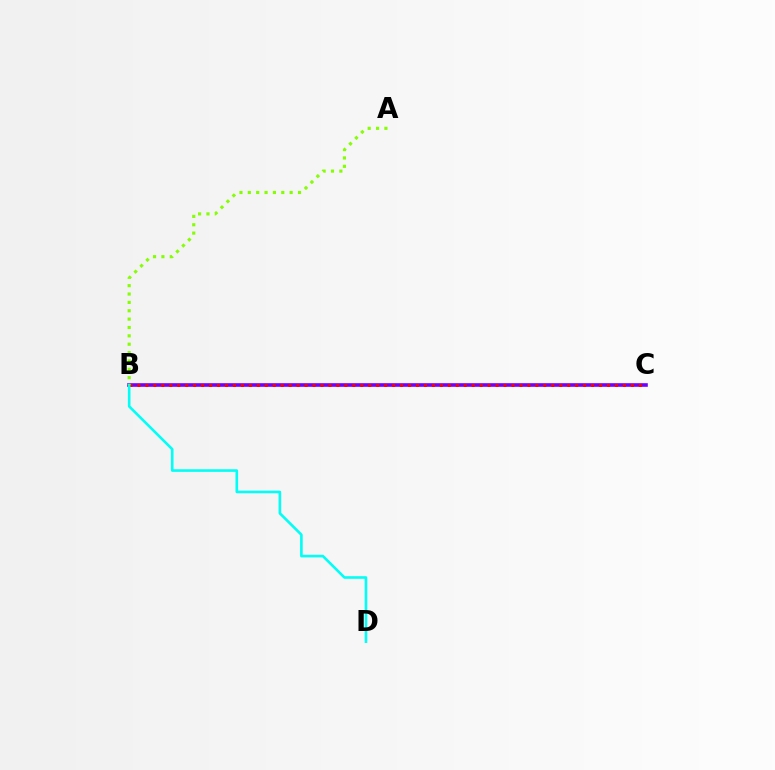{('B', 'C'): [{'color': '#7200ff', 'line_style': 'solid', 'thickness': 2.61}, {'color': '#ff0000', 'line_style': 'dotted', 'thickness': 2.16}], ('B', 'D'): [{'color': '#00fff6', 'line_style': 'solid', 'thickness': 1.88}], ('A', 'B'): [{'color': '#84ff00', 'line_style': 'dotted', 'thickness': 2.27}]}